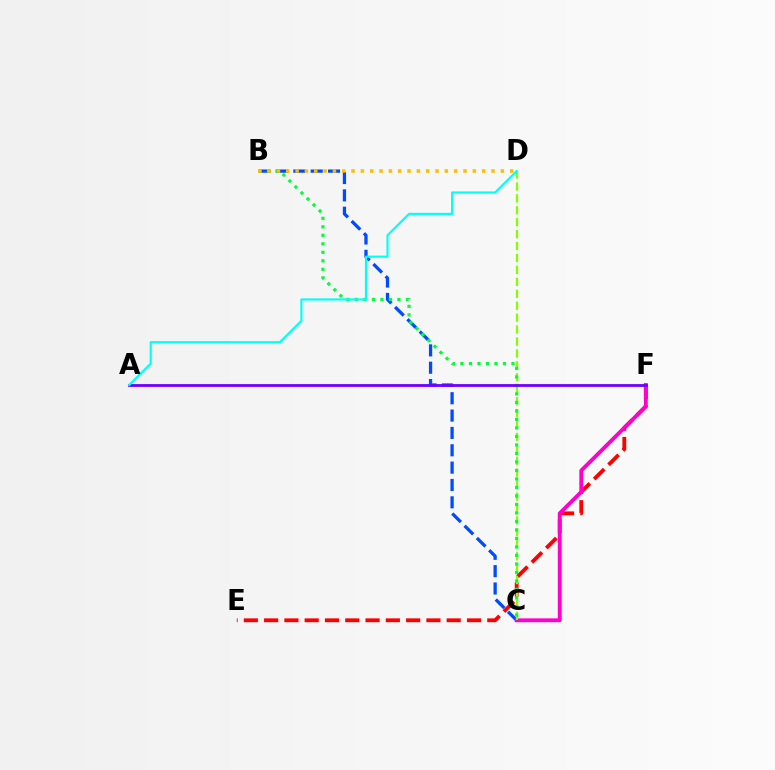{('E', 'F'): [{'color': '#ff0000', 'line_style': 'dashed', 'thickness': 2.76}], ('B', 'C'): [{'color': '#004bff', 'line_style': 'dashed', 'thickness': 2.36}, {'color': '#00ff39', 'line_style': 'dotted', 'thickness': 2.31}], ('C', 'F'): [{'color': '#ff00cf', 'line_style': 'solid', 'thickness': 2.77}], ('C', 'D'): [{'color': '#84ff00', 'line_style': 'dashed', 'thickness': 1.62}], ('B', 'D'): [{'color': '#ffbd00', 'line_style': 'dotted', 'thickness': 2.53}], ('A', 'F'): [{'color': '#7200ff', 'line_style': 'solid', 'thickness': 2.03}], ('A', 'D'): [{'color': '#00fff6', 'line_style': 'solid', 'thickness': 1.54}]}